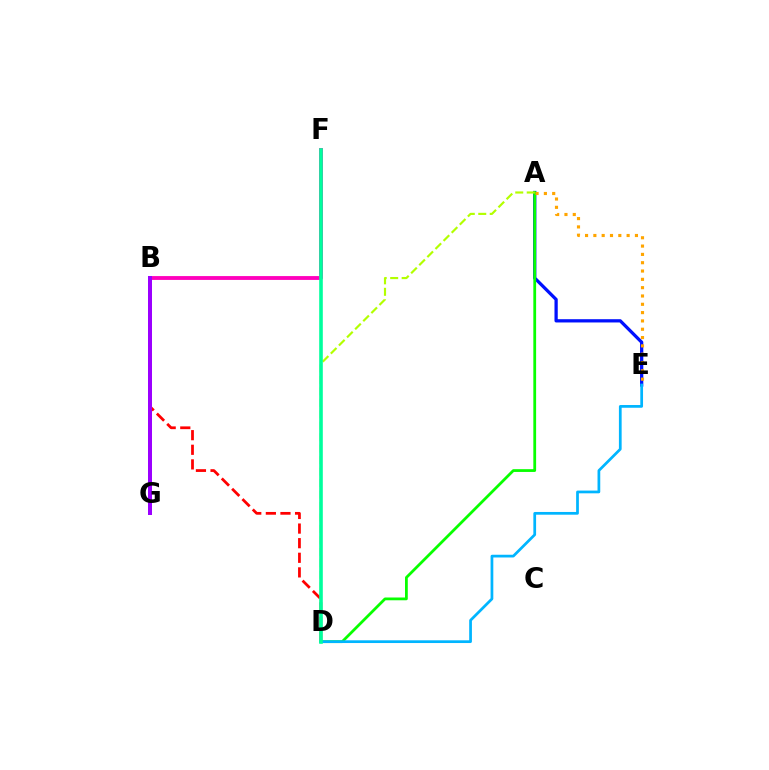{('B', 'D'): [{'color': '#ff0000', 'line_style': 'dashed', 'thickness': 1.98}], ('B', 'F'): [{'color': '#ff00bd', 'line_style': 'solid', 'thickness': 2.77}], ('B', 'G'): [{'color': '#9b00ff', 'line_style': 'solid', 'thickness': 2.87}], ('A', 'E'): [{'color': '#0010ff', 'line_style': 'solid', 'thickness': 2.35}, {'color': '#ffa500', 'line_style': 'dotted', 'thickness': 2.26}], ('A', 'D'): [{'color': '#08ff00', 'line_style': 'solid', 'thickness': 2.0}, {'color': '#b3ff00', 'line_style': 'dashed', 'thickness': 1.56}], ('D', 'E'): [{'color': '#00b5ff', 'line_style': 'solid', 'thickness': 1.97}], ('D', 'F'): [{'color': '#00ff9d', 'line_style': 'solid', 'thickness': 2.6}]}